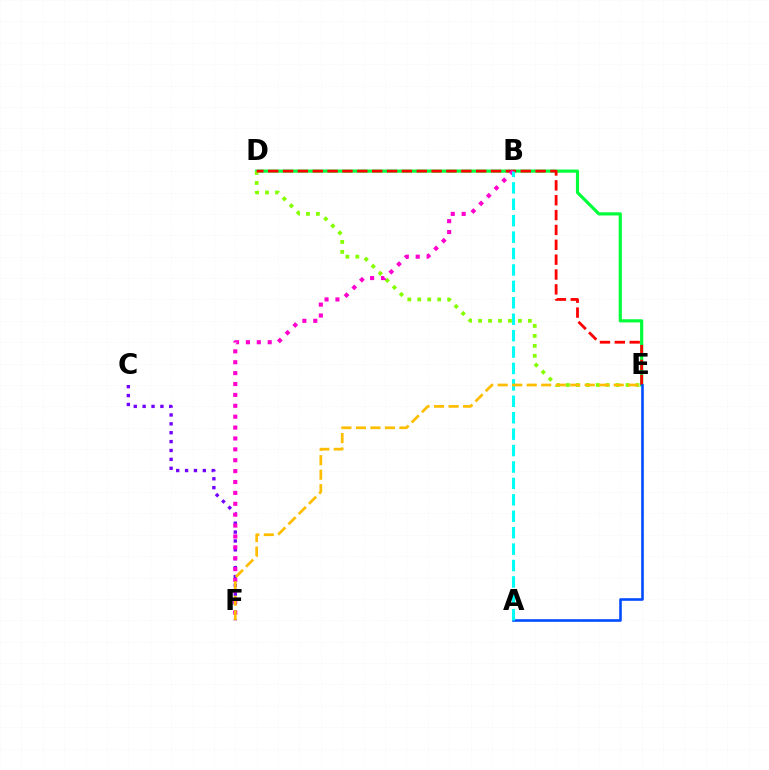{('D', 'E'): [{'color': '#00ff39', 'line_style': 'solid', 'thickness': 2.27}, {'color': '#84ff00', 'line_style': 'dotted', 'thickness': 2.7}, {'color': '#ff0000', 'line_style': 'dashed', 'thickness': 2.02}], ('C', 'F'): [{'color': '#7200ff', 'line_style': 'dotted', 'thickness': 2.41}], ('A', 'E'): [{'color': '#004bff', 'line_style': 'solid', 'thickness': 1.87}], ('B', 'F'): [{'color': '#ff00cf', 'line_style': 'dotted', 'thickness': 2.96}], ('A', 'B'): [{'color': '#00fff6', 'line_style': 'dashed', 'thickness': 2.23}], ('E', 'F'): [{'color': '#ffbd00', 'line_style': 'dashed', 'thickness': 1.97}]}